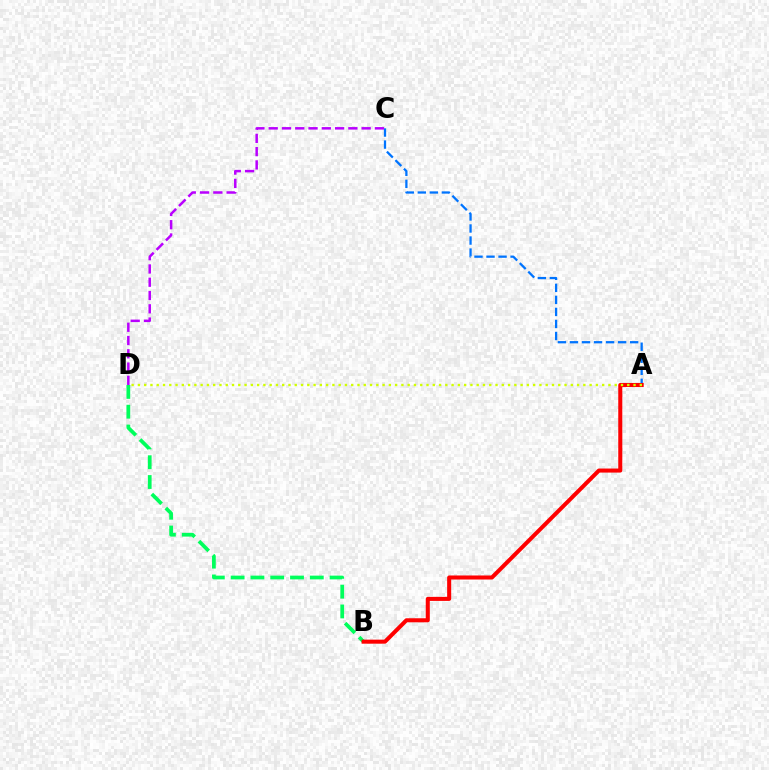{('A', 'C'): [{'color': '#0074ff', 'line_style': 'dashed', 'thickness': 1.63}], ('B', 'D'): [{'color': '#00ff5c', 'line_style': 'dashed', 'thickness': 2.69}], ('A', 'B'): [{'color': '#ff0000', 'line_style': 'solid', 'thickness': 2.91}], ('A', 'D'): [{'color': '#d1ff00', 'line_style': 'dotted', 'thickness': 1.7}], ('C', 'D'): [{'color': '#b900ff', 'line_style': 'dashed', 'thickness': 1.8}]}